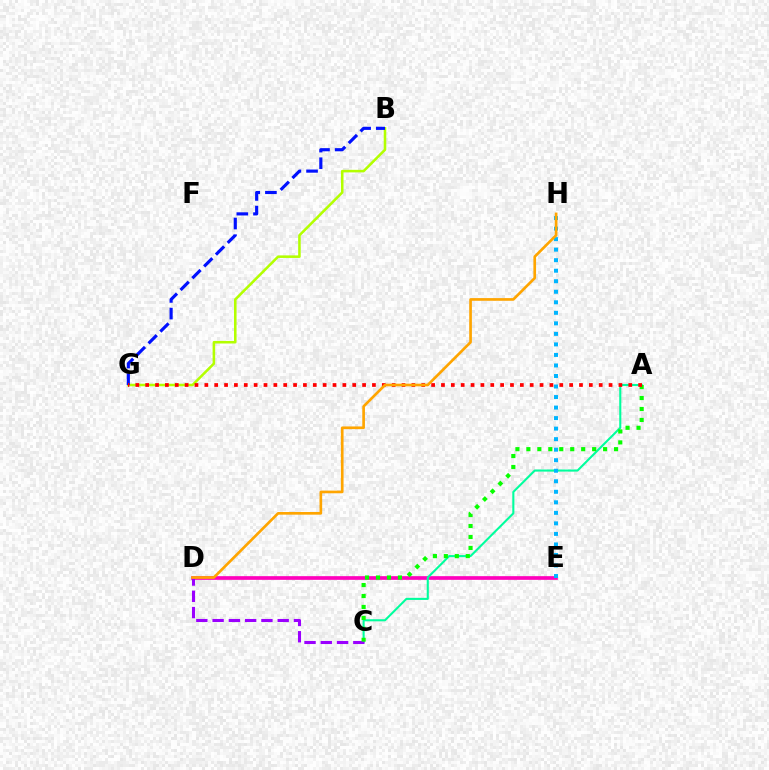{('B', 'G'): [{'color': '#b3ff00', 'line_style': 'solid', 'thickness': 1.84}, {'color': '#0010ff', 'line_style': 'dashed', 'thickness': 2.26}], ('D', 'E'): [{'color': '#ff00bd', 'line_style': 'solid', 'thickness': 2.65}], ('A', 'C'): [{'color': '#00ff9d', 'line_style': 'solid', 'thickness': 1.5}, {'color': '#08ff00', 'line_style': 'dotted', 'thickness': 2.98}], ('C', 'D'): [{'color': '#9b00ff', 'line_style': 'dashed', 'thickness': 2.21}], ('E', 'H'): [{'color': '#00b5ff', 'line_style': 'dotted', 'thickness': 2.86}], ('A', 'G'): [{'color': '#ff0000', 'line_style': 'dotted', 'thickness': 2.68}], ('D', 'H'): [{'color': '#ffa500', 'line_style': 'solid', 'thickness': 1.92}]}